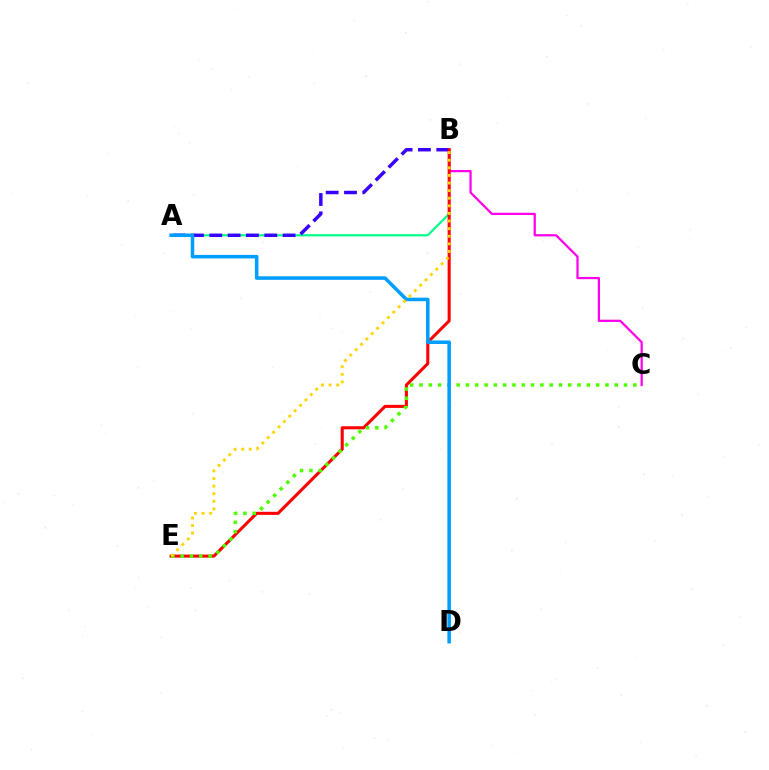{('A', 'B'): [{'color': '#00ff86', 'line_style': 'solid', 'thickness': 1.58}, {'color': '#3700ff', 'line_style': 'dashed', 'thickness': 2.49}], ('B', 'C'): [{'color': '#ff00ed', 'line_style': 'solid', 'thickness': 1.62}], ('B', 'E'): [{'color': '#ff0000', 'line_style': 'solid', 'thickness': 2.2}, {'color': '#ffd500', 'line_style': 'dotted', 'thickness': 2.06}], ('C', 'E'): [{'color': '#4fff00', 'line_style': 'dotted', 'thickness': 2.53}], ('A', 'D'): [{'color': '#009eff', 'line_style': 'solid', 'thickness': 2.54}]}